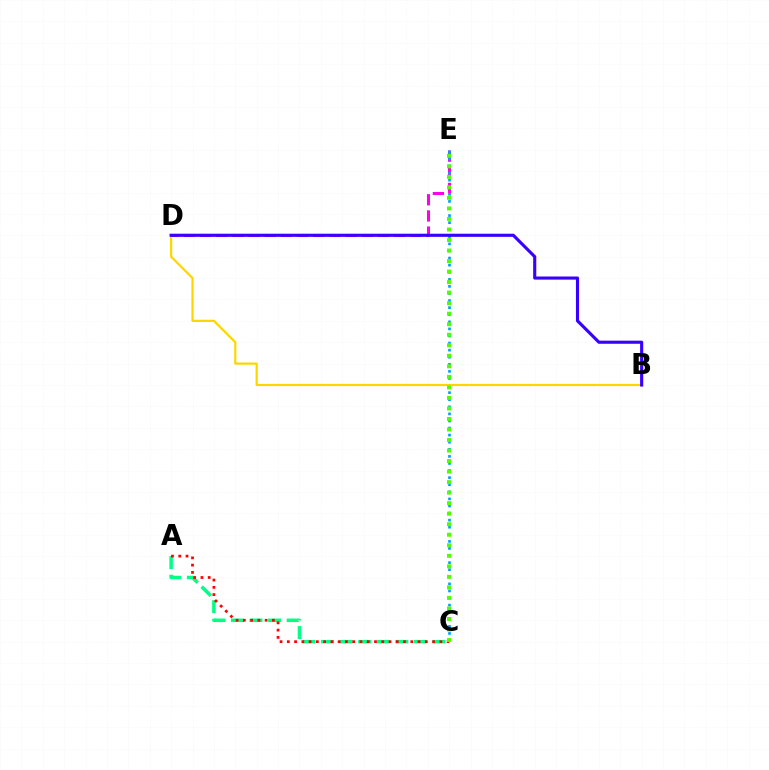{('D', 'E'): [{'color': '#ff00ed', 'line_style': 'dashed', 'thickness': 2.2}], ('C', 'E'): [{'color': '#009eff', 'line_style': 'dotted', 'thickness': 1.92}, {'color': '#4fff00', 'line_style': 'dotted', 'thickness': 2.86}], ('B', 'D'): [{'color': '#ffd500', 'line_style': 'solid', 'thickness': 1.58}, {'color': '#3700ff', 'line_style': 'solid', 'thickness': 2.24}], ('A', 'C'): [{'color': '#00ff86', 'line_style': 'dashed', 'thickness': 2.52}, {'color': '#ff0000', 'line_style': 'dotted', 'thickness': 1.97}]}